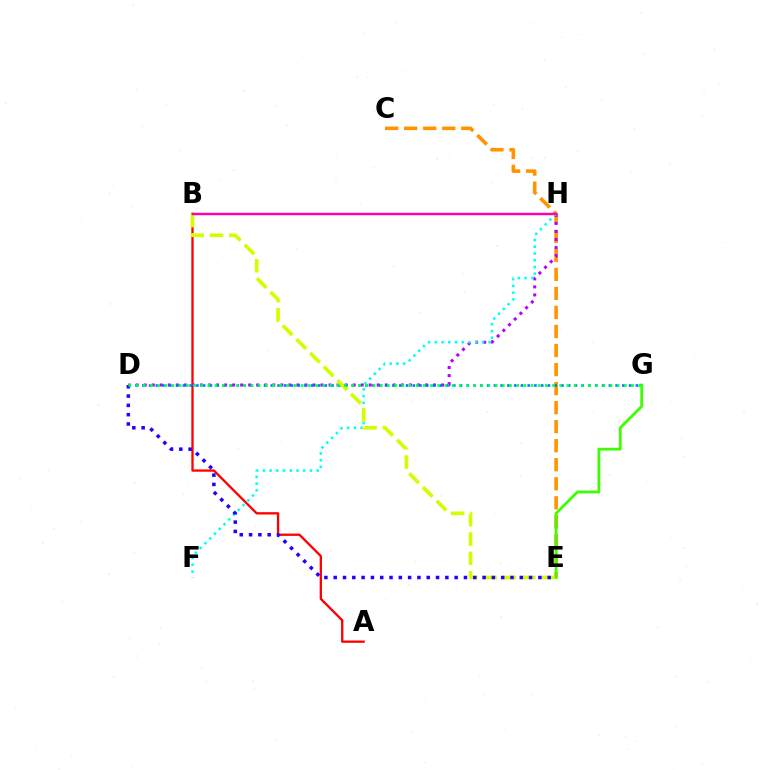{('A', 'B'): [{'color': '#ff0000', 'line_style': 'solid', 'thickness': 1.67}], ('C', 'E'): [{'color': '#ff9400', 'line_style': 'dashed', 'thickness': 2.59}], ('D', 'H'): [{'color': '#b900ff', 'line_style': 'dotted', 'thickness': 2.18}], ('D', 'G'): [{'color': '#0074ff', 'line_style': 'dotted', 'thickness': 1.84}, {'color': '#00ff5c', 'line_style': 'dotted', 'thickness': 1.95}], ('F', 'H'): [{'color': '#00fff6', 'line_style': 'dotted', 'thickness': 1.83}], ('B', 'E'): [{'color': '#d1ff00', 'line_style': 'dashed', 'thickness': 2.63}], ('E', 'G'): [{'color': '#3dff00', 'line_style': 'solid', 'thickness': 2.01}], ('B', 'H'): [{'color': '#ff00ac', 'line_style': 'solid', 'thickness': 1.75}], ('D', 'E'): [{'color': '#2500ff', 'line_style': 'dotted', 'thickness': 2.53}]}